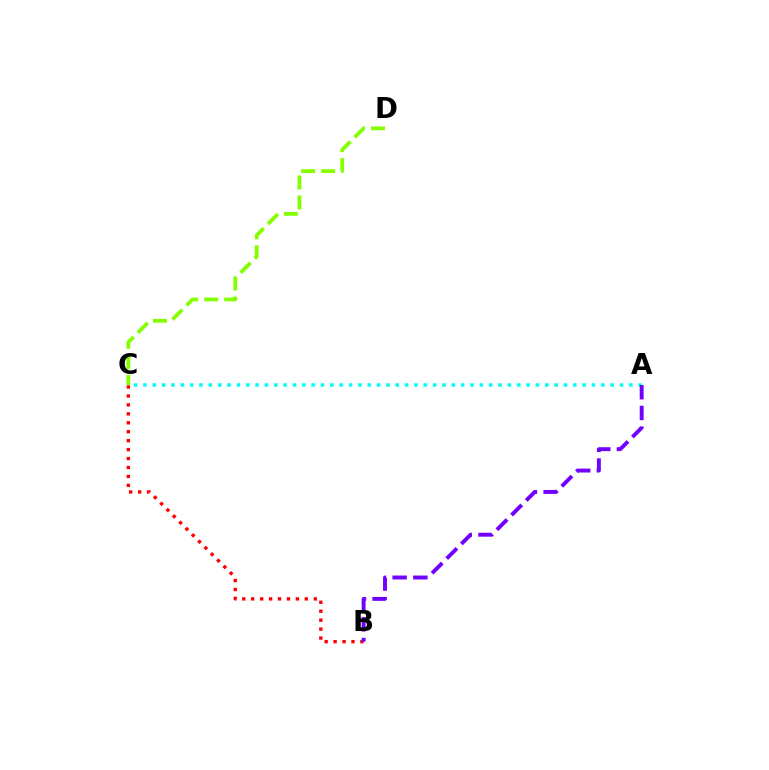{('B', 'C'): [{'color': '#ff0000', 'line_style': 'dotted', 'thickness': 2.43}], ('C', 'D'): [{'color': '#84ff00', 'line_style': 'dashed', 'thickness': 2.72}], ('A', 'C'): [{'color': '#00fff6', 'line_style': 'dotted', 'thickness': 2.54}], ('A', 'B'): [{'color': '#7200ff', 'line_style': 'dashed', 'thickness': 2.81}]}